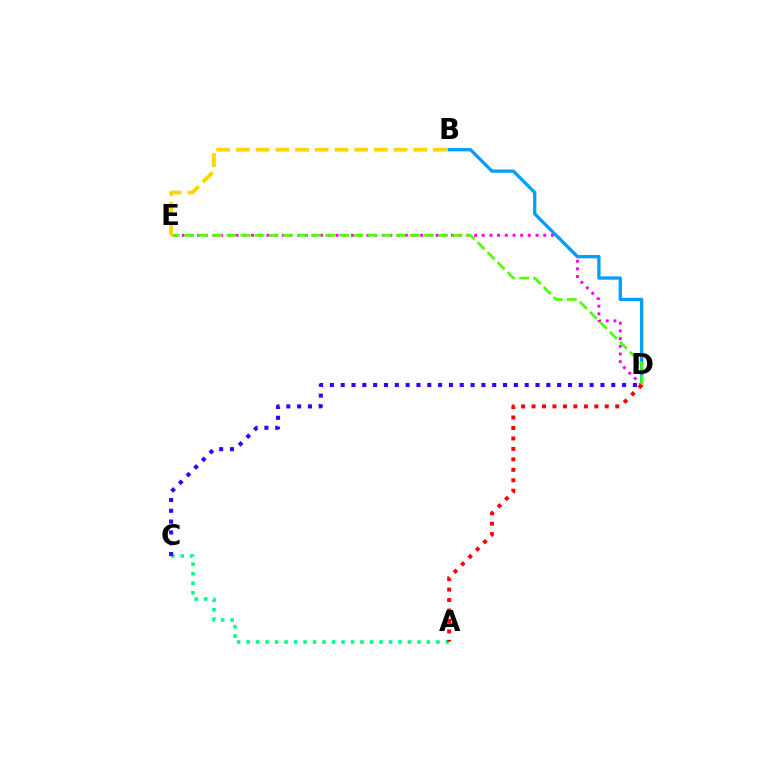{('D', 'E'): [{'color': '#ff00ed', 'line_style': 'dotted', 'thickness': 2.09}, {'color': '#4fff00', 'line_style': 'dashed', 'thickness': 1.92}], ('B', 'D'): [{'color': '#009eff', 'line_style': 'solid', 'thickness': 2.37}], ('A', 'C'): [{'color': '#00ff86', 'line_style': 'dotted', 'thickness': 2.58}], ('B', 'E'): [{'color': '#ffd500', 'line_style': 'dashed', 'thickness': 2.68}], ('A', 'D'): [{'color': '#ff0000', 'line_style': 'dotted', 'thickness': 2.84}], ('C', 'D'): [{'color': '#3700ff', 'line_style': 'dotted', 'thickness': 2.94}]}